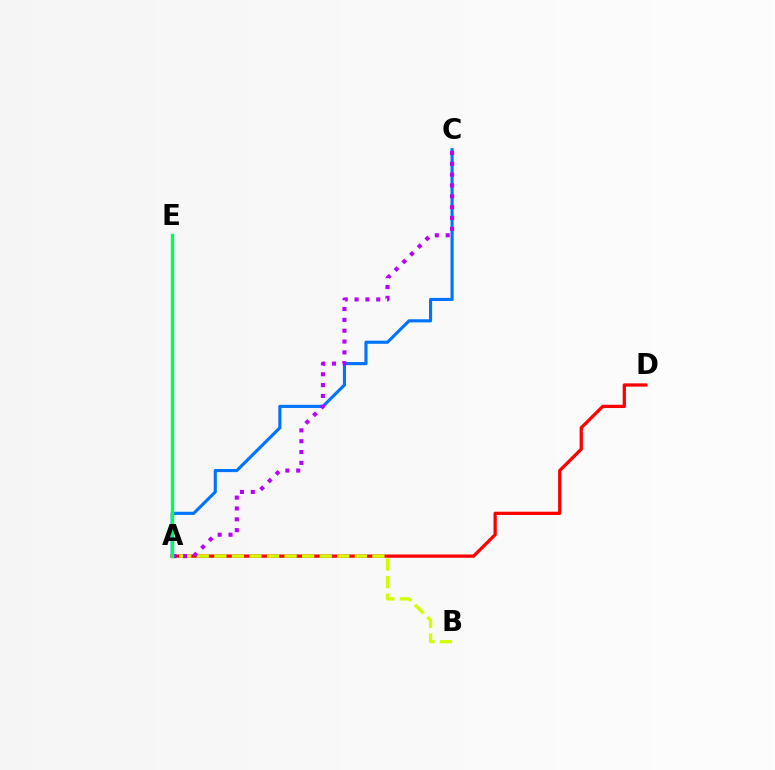{('A', 'C'): [{'color': '#0074ff', 'line_style': 'solid', 'thickness': 2.25}, {'color': '#b900ff', 'line_style': 'dotted', 'thickness': 2.95}], ('A', 'D'): [{'color': '#ff0000', 'line_style': 'solid', 'thickness': 2.35}], ('A', 'B'): [{'color': '#d1ff00', 'line_style': 'dashed', 'thickness': 2.39}], ('A', 'E'): [{'color': '#00ff5c', 'line_style': 'solid', 'thickness': 2.44}]}